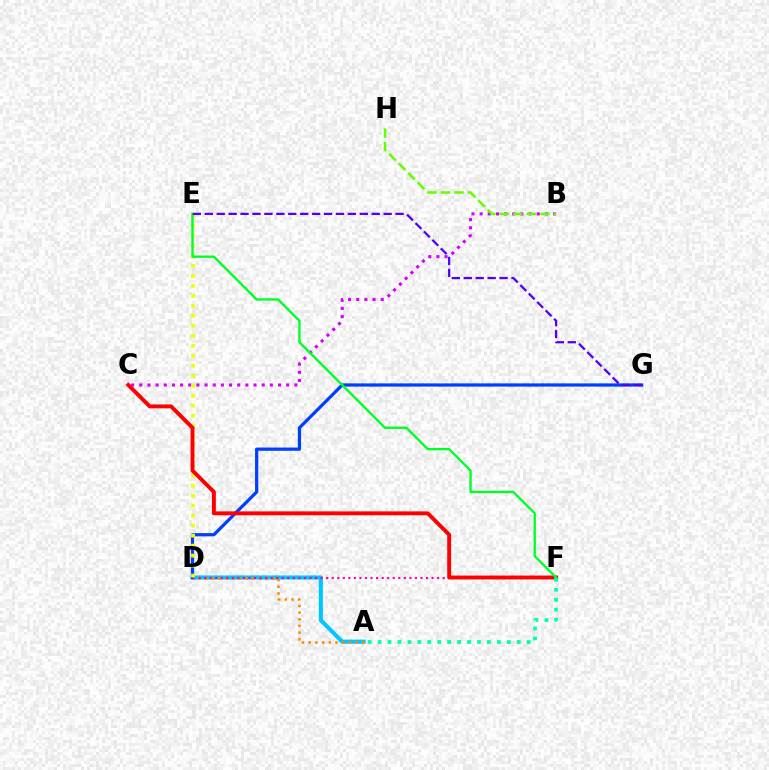{('B', 'C'): [{'color': '#d600ff', 'line_style': 'dotted', 'thickness': 2.22}], ('A', 'D'): [{'color': '#00c7ff', 'line_style': 'solid', 'thickness': 2.97}, {'color': '#ff8800', 'line_style': 'dotted', 'thickness': 1.82}], ('D', 'G'): [{'color': '#003fff', 'line_style': 'solid', 'thickness': 2.33}], ('D', 'F'): [{'color': '#ff00a0', 'line_style': 'dotted', 'thickness': 1.51}], ('D', 'E'): [{'color': '#eeff00', 'line_style': 'dotted', 'thickness': 2.71}], ('B', 'H'): [{'color': '#66ff00', 'line_style': 'dashed', 'thickness': 1.84}], ('C', 'F'): [{'color': '#ff0000', 'line_style': 'solid', 'thickness': 2.81}], ('E', 'F'): [{'color': '#00ff27', 'line_style': 'solid', 'thickness': 1.7}], ('E', 'G'): [{'color': '#4f00ff', 'line_style': 'dashed', 'thickness': 1.62}], ('A', 'F'): [{'color': '#00ffaf', 'line_style': 'dotted', 'thickness': 2.7}]}